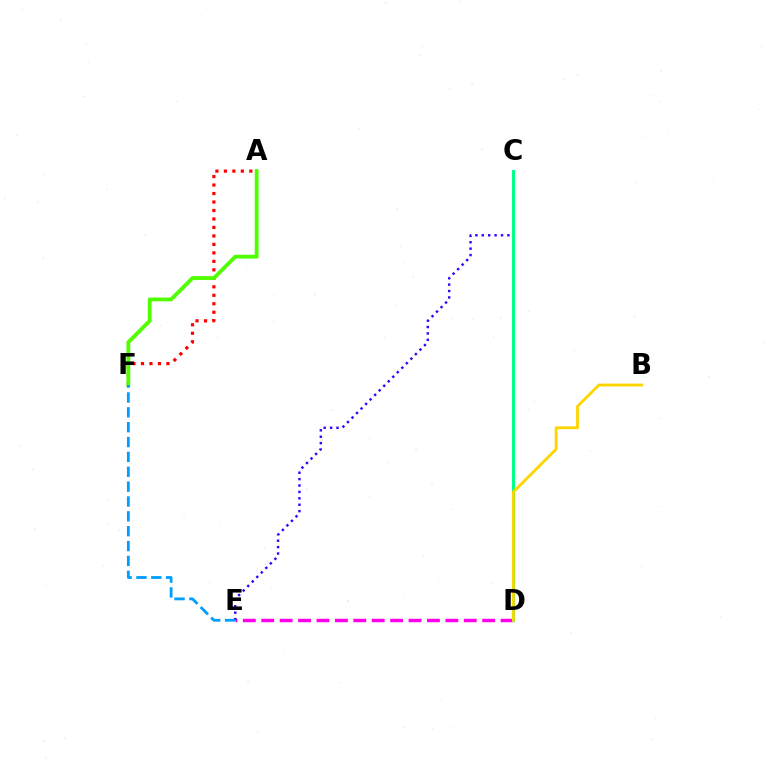{('A', 'F'): [{'color': '#ff0000', 'line_style': 'dotted', 'thickness': 2.3}, {'color': '#4fff00', 'line_style': 'solid', 'thickness': 2.74}], ('D', 'E'): [{'color': '#ff00ed', 'line_style': 'dashed', 'thickness': 2.5}], ('C', 'E'): [{'color': '#3700ff', 'line_style': 'dotted', 'thickness': 1.74}], ('C', 'D'): [{'color': '#00ff86', 'line_style': 'solid', 'thickness': 2.19}], ('E', 'F'): [{'color': '#009eff', 'line_style': 'dashed', 'thickness': 2.02}], ('B', 'D'): [{'color': '#ffd500', 'line_style': 'solid', 'thickness': 2.03}]}